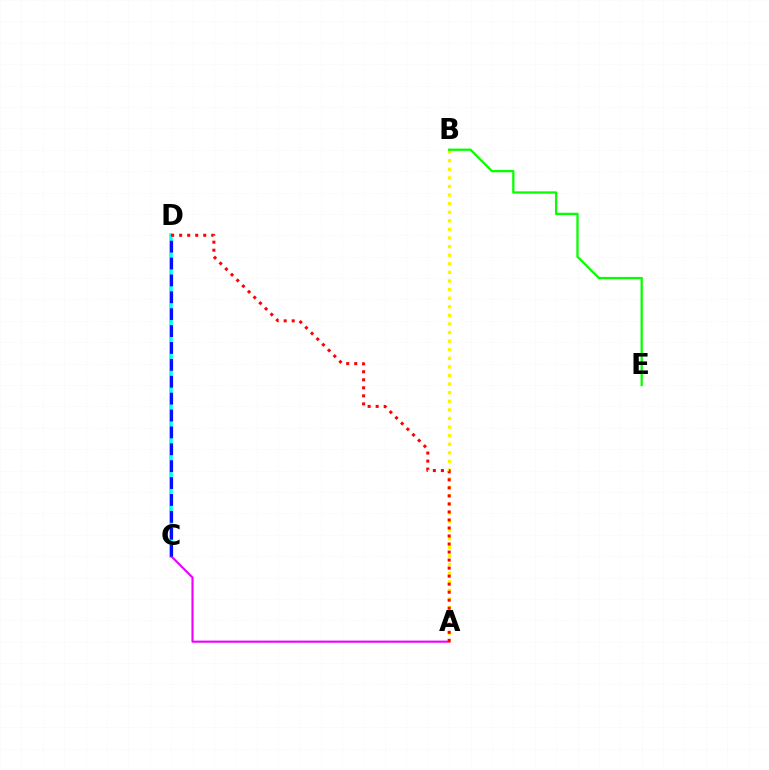{('C', 'D'): [{'color': '#00fff6', 'line_style': 'solid', 'thickness': 2.53}, {'color': '#0010ff', 'line_style': 'dashed', 'thickness': 2.29}], ('A', 'B'): [{'color': '#fcf500', 'line_style': 'dotted', 'thickness': 2.33}], ('A', 'C'): [{'color': '#ee00ff', 'line_style': 'solid', 'thickness': 1.53}], ('B', 'E'): [{'color': '#08ff00', 'line_style': 'solid', 'thickness': 1.65}], ('A', 'D'): [{'color': '#ff0000', 'line_style': 'dotted', 'thickness': 2.18}]}